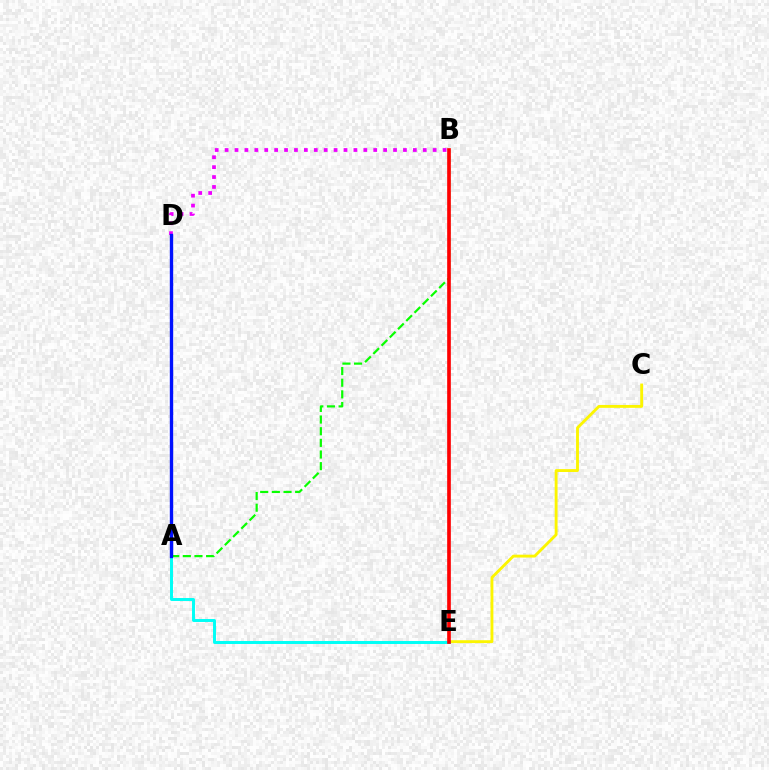{('A', 'B'): [{'color': '#08ff00', 'line_style': 'dashed', 'thickness': 1.58}], ('B', 'D'): [{'color': '#ee00ff', 'line_style': 'dotted', 'thickness': 2.69}], ('C', 'E'): [{'color': '#fcf500', 'line_style': 'solid', 'thickness': 2.07}], ('A', 'E'): [{'color': '#00fff6', 'line_style': 'solid', 'thickness': 2.13}], ('B', 'E'): [{'color': '#ff0000', 'line_style': 'solid', 'thickness': 2.64}], ('A', 'D'): [{'color': '#0010ff', 'line_style': 'solid', 'thickness': 2.42}]}